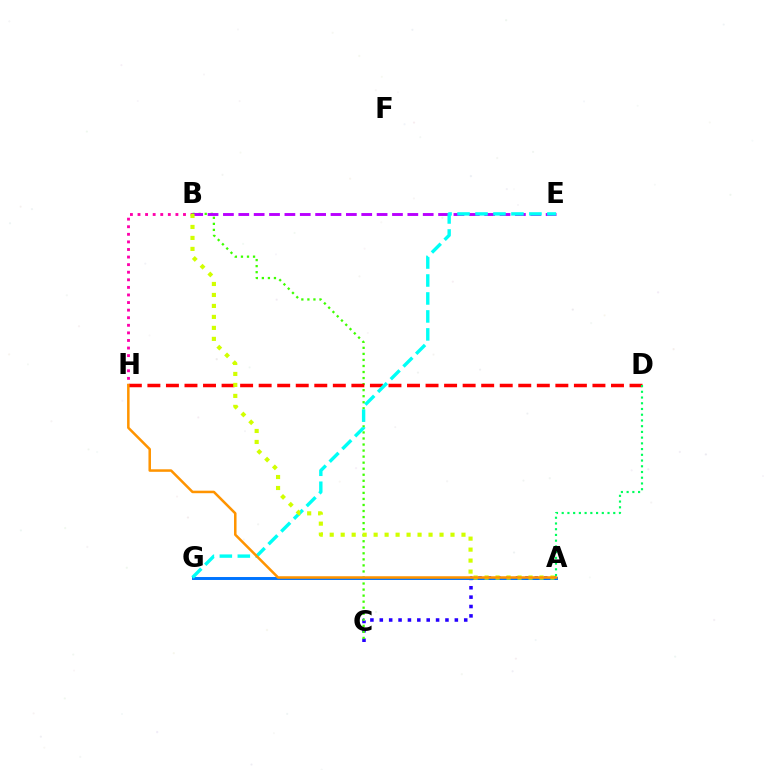{('B', 'H'): [{'color': '#ff00ac', 'line_style': 'dotted', 'thickness': 2.06}], ('A', 'C'): [{'color': '#2500ff', 'line_style': 'dotted', 'thickness': 2.55}], ('B', 'C'): [{'color': '#3dff00', 'line_style': 'dotted', 'thickness': 1.64}], ('A', 'G'): [{'color': '#0074ff', 'line_style': 'solid', 'thickness': 2.12}], ('B', 'E'): [{'color': '#b900ff', 'line_style': 'dashed', 'thickness': 2.09}], ('D', 'H'): [{'color': '#ff0000', 'line_style': 'dashed', 'thickness': 2.52}], ('E', 'G'): [{'color': '#00fff6', 'line_style': 'dashed', 'thickness': 2.44}], ('A', 'B'): [{'color': '#d1ff00', 'line_style': 'dotted', 'thickness': 2.98}], ('A', 'D'): [{'color': '#00ff5c', 'line_style': 'dotted', 'thickness': 1.56}], ('A', 'H'): [{'color': '#ff9400', 'line_style': 'solid', 'thickness': 1.82}]}